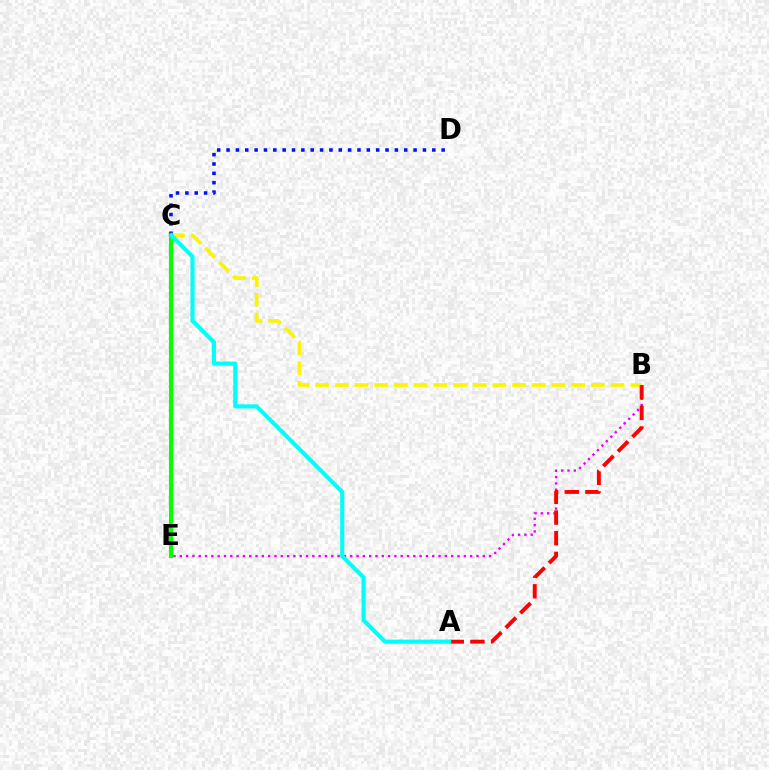{('C', 'E'): [{'color': '#08ff00', 'line_style': 'solid', 'thickness': 2.98}], ('C', 'D'): [{'color': '#0010ff', 'line_style': 'dotted', 'thickness': 2.54}], ('B', 'E'): [{'color': '#ee00ff', 'line_style': 'dotted', 'thickness': 1.71}], ('B', 'C'): [{'color': '#fcf500', 'line_style': 'dashed', 'thickness': 2.68}], ('A', 'B'): [{'color': '#ff0000', 'line_style': 'dashed', 'thickness': 2.81}], ('A', 'C'): [{'color': '#00fff6', 'line_style': 'solid', 'thickness': 2.95}]}